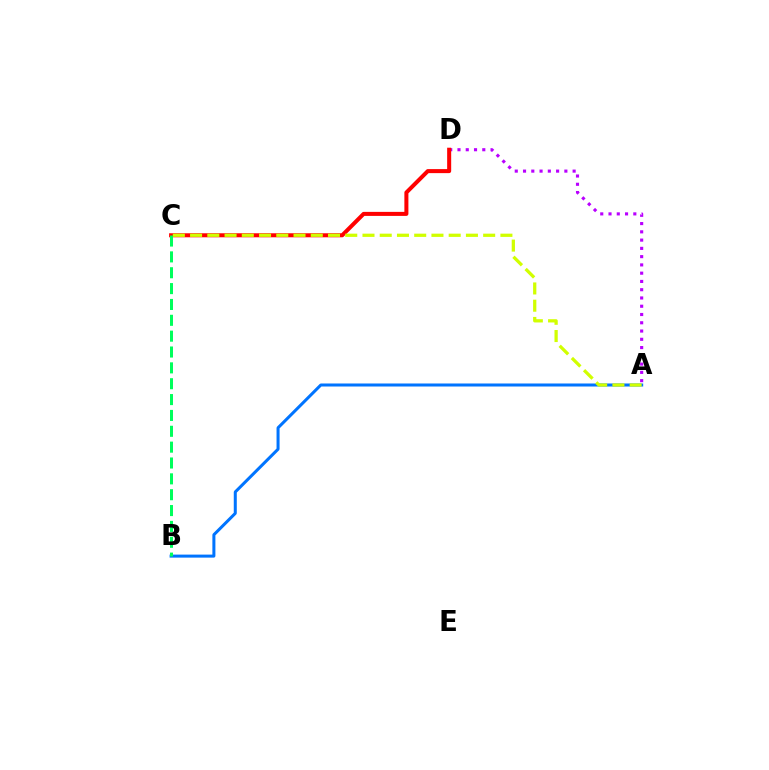{('A', 'D'): [{'color': '#b900ff', 'line_style': 'dotted', 'thickness': 2.25}], ('A', 'B'): [{'color': '#0074ff', 'line_style': 'solid', 'thickness': 2.18}], ('C', 'D'): [{'color': '#ff0000', 'line_style': 'solid', 'thickness': 2.9}], ('A', 'C'): [{'color': '#d1ff00', 'line_style': 'dashed', 'thickness': 2.34}], ('B', 'C'): [{'color': '#00ff5c', 'line_style': 'dashed', 'thickness': 2.15}]}